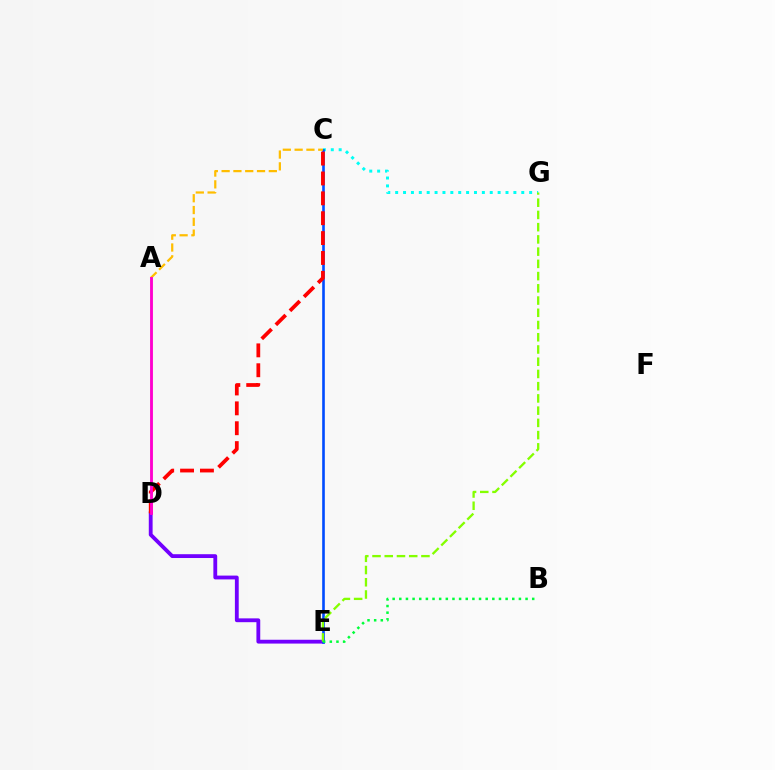{('D', 'E'): [{'color': '#7200ff', 'line_style': 'solid', 'thickness': 2.75}], ('C', 'G'): [{'color': '#00fff6', 'line_style': 'dotted', 'thickness': 2.14}], ('C', 'E'): [{'color': '#004bff', 'line_style': 'solid', 'thickness': 1.89}], ('A', 'C'): [{'color': '#ffbd00', 'line_style': 'dashed', 'thickness': 1.6}], ('C', 'D'): [{'color': '#ff0000', 'line_style': 'dashed', 'thickness': 2.7}], ('A', 'D'): [{'color': '#ff00cf', 'line_style': 'solid', 'thickness': 2.06}], ('E', 'G'): [{'color': '#84ff00', 'line_style': 'dashed', 'thickness': 1.66}], ('B', 'E'): [{'color': '#00ff39', 'line_style': 'dotted', 'thickness': 1.81}]}